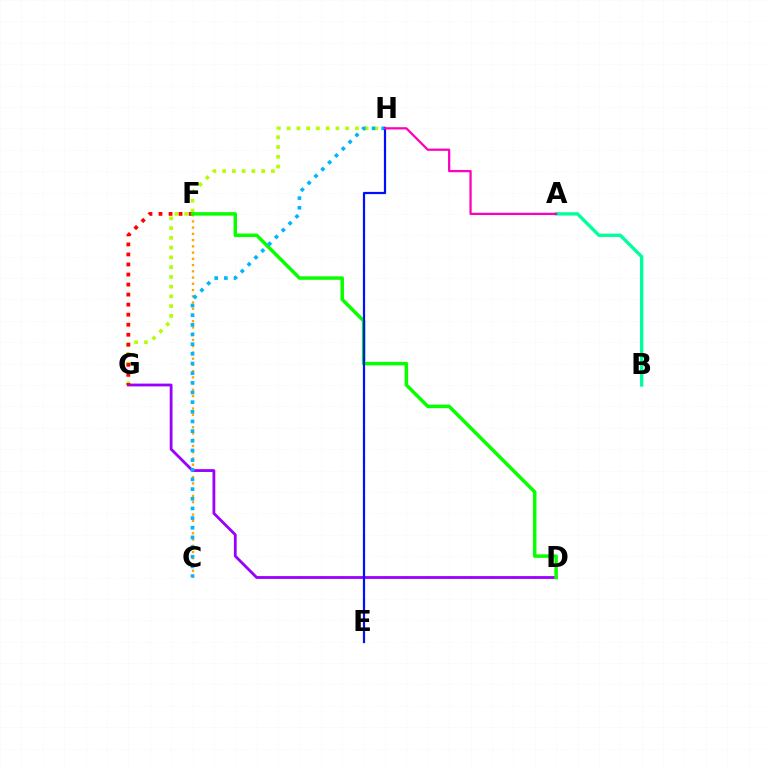{('A', 'B'): [{'color': '#00ff9d', 'line_style': 'solid', 'thickness': 2.42}], ('C', 'F'): [{'color': '#ffa500', 'line_style': 'dotted', 'thickness': 1.69}], ('G', 'H'): [{'color': '#b3ff00', 'line_style': 'dotted', 'thickness': 2.65}], ('D', 'G'): [{'color': '#9b00ff', 'line_style': 'solid', 'thickness': 2.02}], ('F', 'G'): [{'color': '#ff0000', 'line_style': 'dotted', 'thickness': 2.73}], ('D', 'F'): [{'color': '#08ff00', 'line_style': 'solid', 'thickness': 2.51}], ('C', 'H'): [{'color': '#00b5ff', 'line_style': 'dotted', 'thickness': 2.62}], ('E', 'H'): [{'color': '#0010ff', 'line_style': 'solid', 'thickness': 1.6}], ('A', 'H'): [{'color': '#ff00bd', 'line_style': 'solid', 'thickness': 1.63}]}